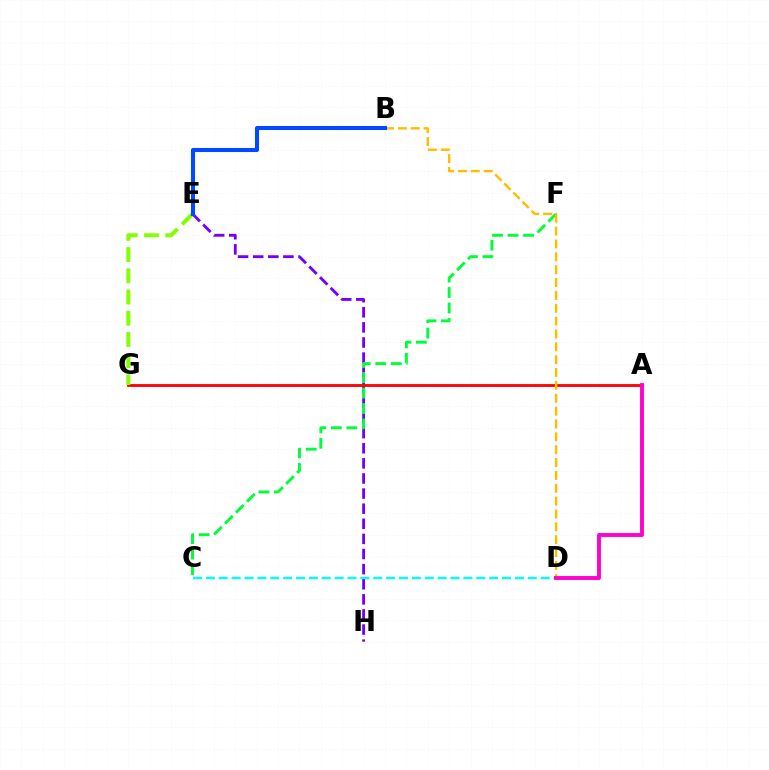{('E', 'H'): [{'color': '#7200ff', 'line_style': 'dashed', 'thickness': 2.05}], ('A', 'G'): [{'color': '#ff0000', 'line_style': 'solid', 'thickness': 2.03}], ('C', 'F'): [{'color': '#00ff39', 'line_style': 'dashed', 'thickness': 2.11}], ('C', 'D'): [{'color': '#00fff6', 'line_style': 'dashed', 'thickness': 1.75}], ('B', 'D'): [{'color': '#ffbd00', 'line_style': 'dashed', 'thickness': 1.75}], ('A', 'D'): [{'color': '#ff00cf', 'line_style': 'solid', 'thickness': 2.79}], ('E', 'G'): [{'color': '#84ff00', 'line_style': 'dashed', 'thickness': 2.88}], ('B', 'E'): [{'color': '#004bff', 'line_style': 'solid', 'thickness': 2.93}]}